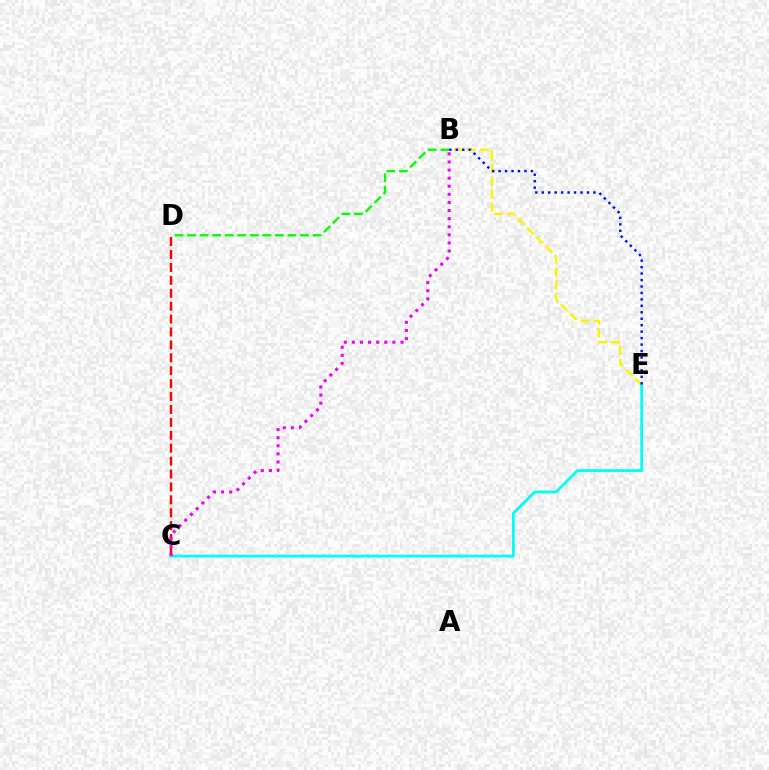{('B', 'E'): [{'color': '#fcf500', 'line_style': 'dashed', 'thickness': 1.76}, {'color': '#0010ff', 'line_style': 'dotted', 'thickness': 1.75}], ('C', 'D'): [{'color': '#ff0000', 'line_style': 'dashed', 'thickness': 1.75}], ('C', 'E'): [{'color': '#00fff6', 'line_style': 'solid', 'thickness': 2.01}], ('B', 'D'): [{'color': '#08ff00', 'line_style': 'dashed', 'thickness': 1.7}], ('B', 'C'): [{'color': '#ee00ff', 'line_style': 'dotted', 'thickness': 2.2}]}